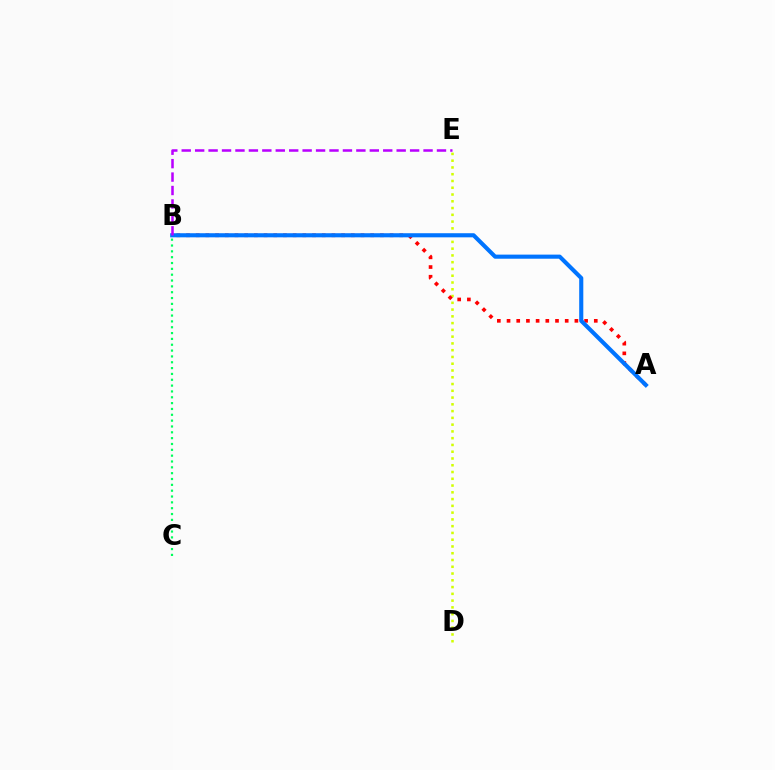{('B', 'C'): [{'color': '#00ff5c', 'line_style': 'dotted', 'thickness': 1.59}], ('D', 'E'): [{'color': '#d1ff00', 'line_style': 'dotted', 'thickness': 1.84}], ('A', 'B'): [{'color': '#ff0000', 'line_style': 'dotted', 'thickness': 2.63}, {'color': '#0074ff', 'line_style': 'solid', 'thickness': 2.96}], ('B', 'E'): [{'color': '#b900ff', 'line_style': 'dashed', 'thickness': 1.83}]}